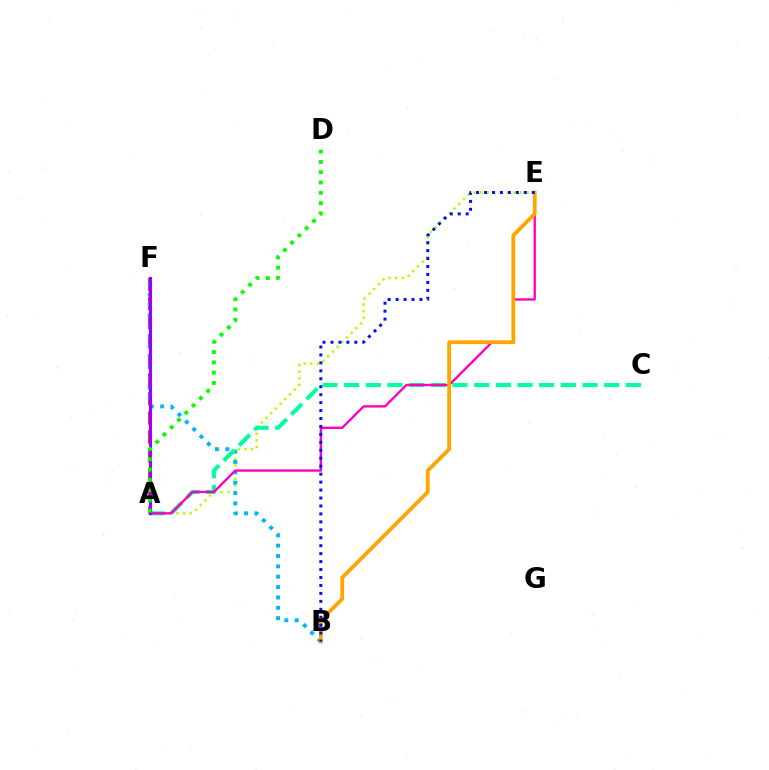{('A', 'E'): [{'color': '#b3ff00', 'line_style': 'dotted', 'thickness': 1.81}, {'color': '#ff00bd', 'line_style': 'solid', 'thickness': 1.7}], ('A', 'F'): [{'color': '#ff0000', 'line_style': 'dashed', 'thickness': 2.59}, {'color': '#9b00ff', 'line_style': 'solid', 'thickness': 2.26}], ('B', 'F'): [{'color': '#00b5ff', 'line_style': 'dotted', 'thickness': 2.81}], ('A', 'C'): [{'color': '#00ff9d', 'line_style': 'dashed', 'thickness': 2.94}], ('B', 'E'): [{'color': '#ffa500', 'line_style': 'solid', 'thickness': 2.73}, {'color': '#0010ff', 'line_style': 'dotted', 'thickness': 2.16}], ('A', 'D'): [{'color': '#08ff00', 'line_style': 'dotted', 'thickness': 2.8}]}